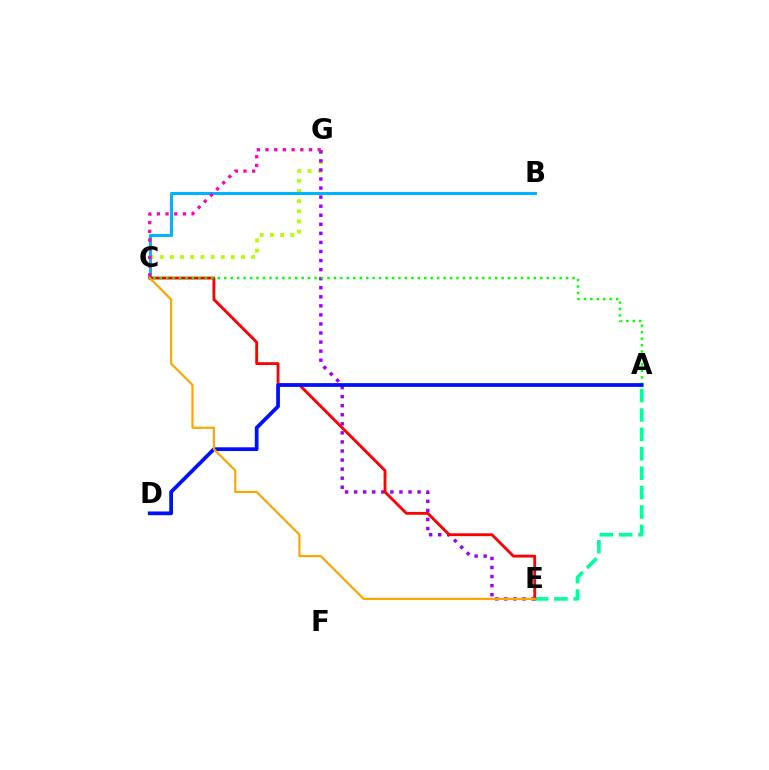{('A', 'E'): [{'color': '#00ff9d', 'line_style': 'dashed', 'thickness': 2.63}], ('C', 'G'): [{'color': '#b3ff00', 'line_style': 'dotted', 'thickness': 2.76}, {'color': '#ff00bd', 'line_style': 'dotted', 'thickness': 2.36}], ('B', 'C'): [{'color': '#00b5ff', 'line_style': 'solid', 'thickness': 2.21}], ('E', 'G'): [{'color': '#9b00ff', 'line_style': 'dotted', 'thickness': 2.46}], ('C', 'E'): [{'color': '#ff0000', 'line_style': 'solid', 'thickness': 2.04}, {'color': '#ffa500', 'line_style': 'solid', 'thickness': 1.57}], ('A', 'C'): [{'color': '#08ff00', 'line_style': 'dotted', 'thickness': 1.75}], ('A', 'D'): [{'color': '#0010ff', 'line_style': 'solid', 'thickness': 2.7}]}